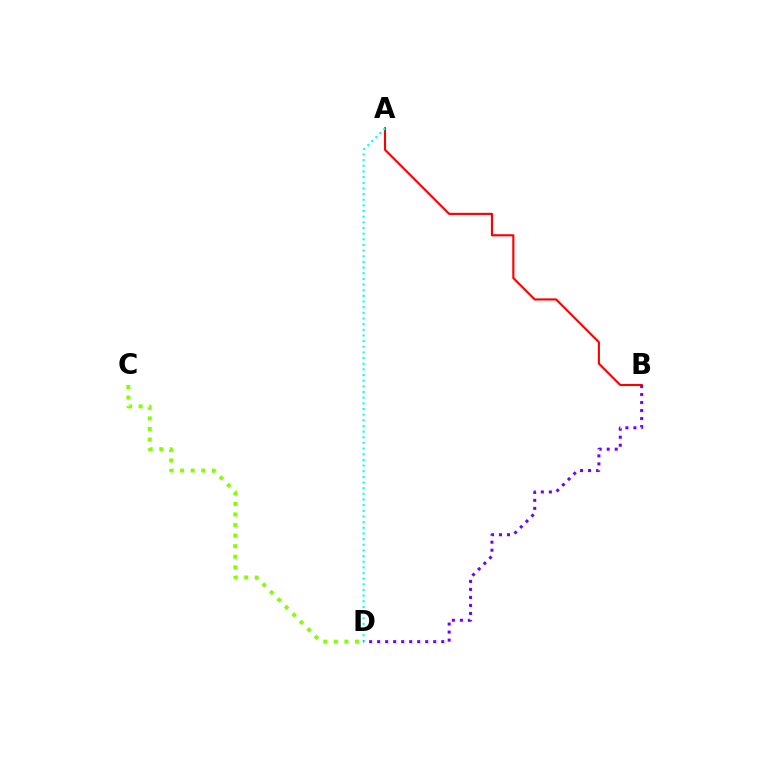{('C', 'D'): [{'color': '#84ff00', 'line_style': 'dotted', 'thickness': 2.87}], ('A', 'B'): [{'color': '#ff0000', 'line_style': 'solid', 'thickness': 1.53}], ('A', 'D'): [{'color': '#00fff6', 'line_style': 'dotted', 'thickness': 1.54}], ('B', 'D'): [{'color': '#7200ff', 'line_style': 'dotted', 'thickness': 2.18}]}